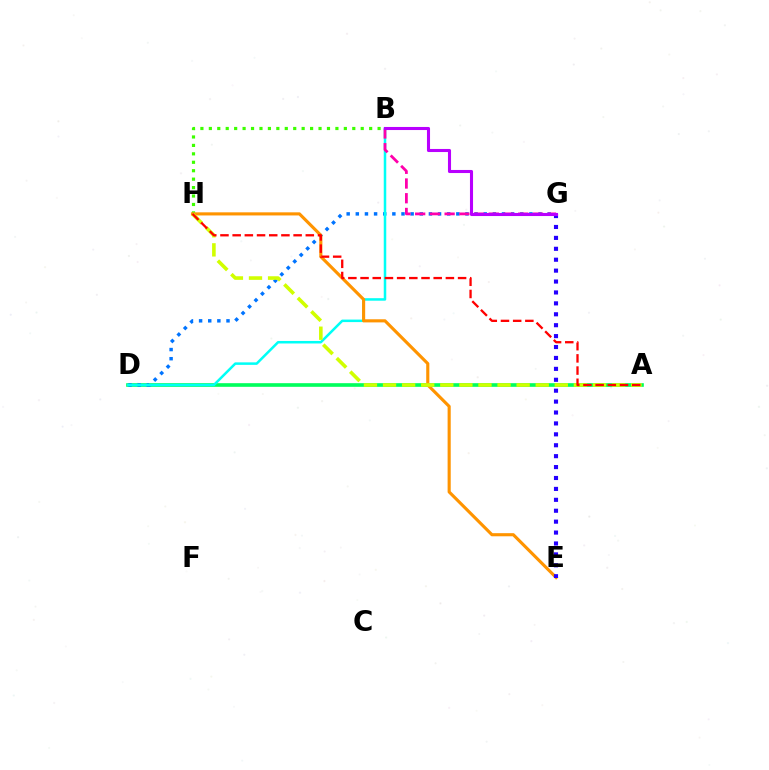{('A', 'D'): [{'color': '#00ff5c', 'line_style': 'solid', 'thickness': 2.62}], ('D', 'G'): [{'color': '#0074ff', 'line_style': 'dotted', 'thickness': 2.48}], ('B', 'D'): [{'color': '#00fff6', 'line_style': 'solid', 'thickness': 1.81}], ('B', 'H'): [{'color': '#3dff00', 'line_style': 'dotted', 'thickness': 2.29}], ('B', 'G'): [{'color': '#ff00ac', 'line_style': 'dashed', 'thickness': 2.0}, {'color': '#b900ff', 'line_style': 'solid', 'thickness': 2.21}], ('E', 'H'): [{'color': '#ff9400', 'line_style': 'solid', 'thickness': 2.25}], ('E', 'G'): [{'color': '#2500ff', 'line_style': 'dotted', 'thickness': 2.97}], ('A', 'H'): [{'color': '#d1ff00', 'line_style': 'dashed', 'thickness': 2.59}, {'color': '#ff0000', 'line_style': 'dashed', 'thickness': 1.66}]}